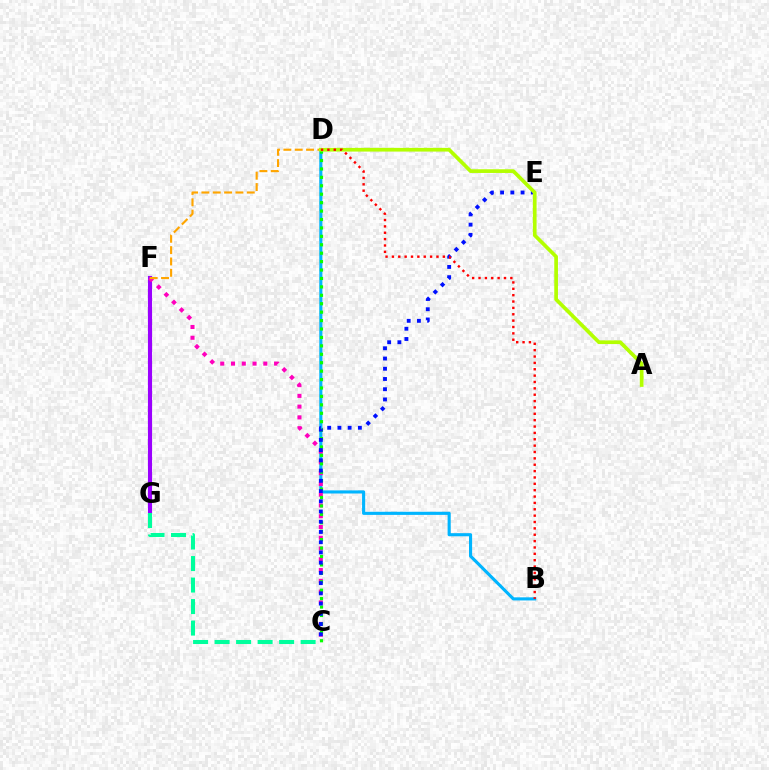{('F', 'G'): [{'color': '#9b00ff', 'line_style': 'solid', 'thickness': 2.96}], ('B', 'D'): [{'color': '#00b5ff', 'line_style': 'solid', 'thickness': 2.24}, {'color': '#ff0000', 'line_style': 'dotted', 'thickness': 1.73}], ('C', 'F'): [{'color': '#ff00bd', 'line_style': 'dotted', 'thickness': 2.93}], ('C', 'D'): [{'color': '#08ff00', 'line_style': 'dotted', 'thickness': 2.29}], ('D', 'F'): [{'color': '#ffa500', 'line_style': 'dashed', 'thickness': 1.54}], ('C', 'E'): [{'color': '#0010ff', 'line_style': 'dotted', 'thickness': 2.78}], ('A', 'D'): [{'color': '#b3ff00', 'line_style': 'solid', 'thickness': 2.67}], ('C', 'G'): [{'color': '#00ff9d', 'line_style': 'dashed', 'thickness': 2.92}]}